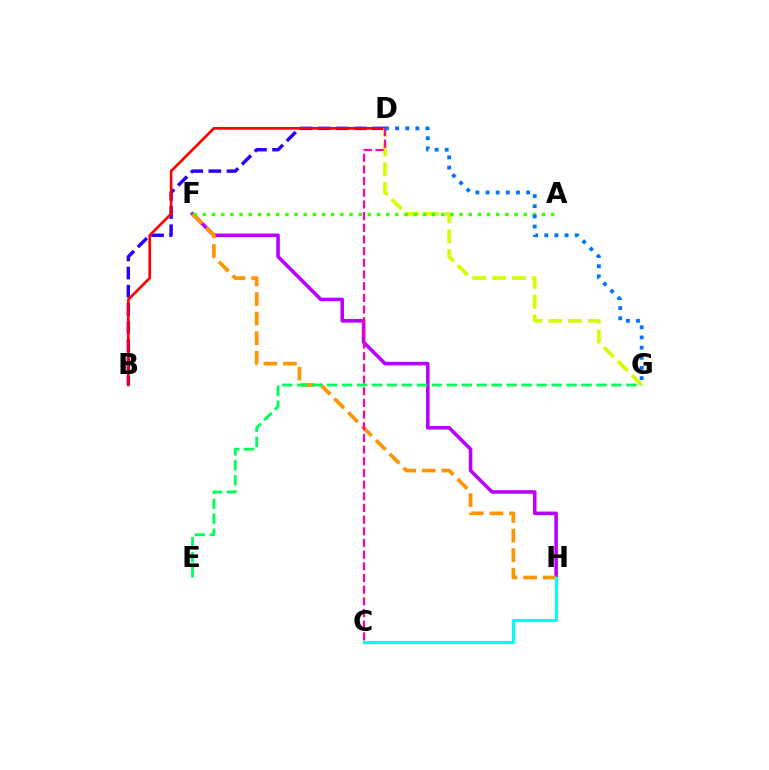{('B', 'D'): [{'color': '#2500ff', 'line_style': 'dashed', 'thickness': 2.47}, {'color': '#ff0000', 'line_style': 'solid', 'thickness': 1.92}], ('D', 'G'): [{'color': '#d1ff00', 'line_style': 'dashed', 'thickness': 2.69}, {'color': '#0074ff', 'line_style': 'dotted', 'thickness': 2.76}], ('F', 'H'): [{'color': '#b900ff', 'line_style': 'solid', 'thickness': 2.56}, {'color': '#ff9400', 'line_style': 'dashed', 'thickness': 2.66}], ('C', 'H'): [{'color': '#00fff6', 'line_style': 'solid', 'thickness': 2.27}], ('C', 'D'): [{'color': '#ff00ac', 'line_style': 'dashed', 'thickness': 1.59}], ('E', 'G'): [{'color': '#00ff5c', 'line_style': 'dashed', 'thickness': 2.03}], ('A', 'F'): [{'color': '#3dff00', 'line_style': 'dotted', 'thickness': 2.49}]}